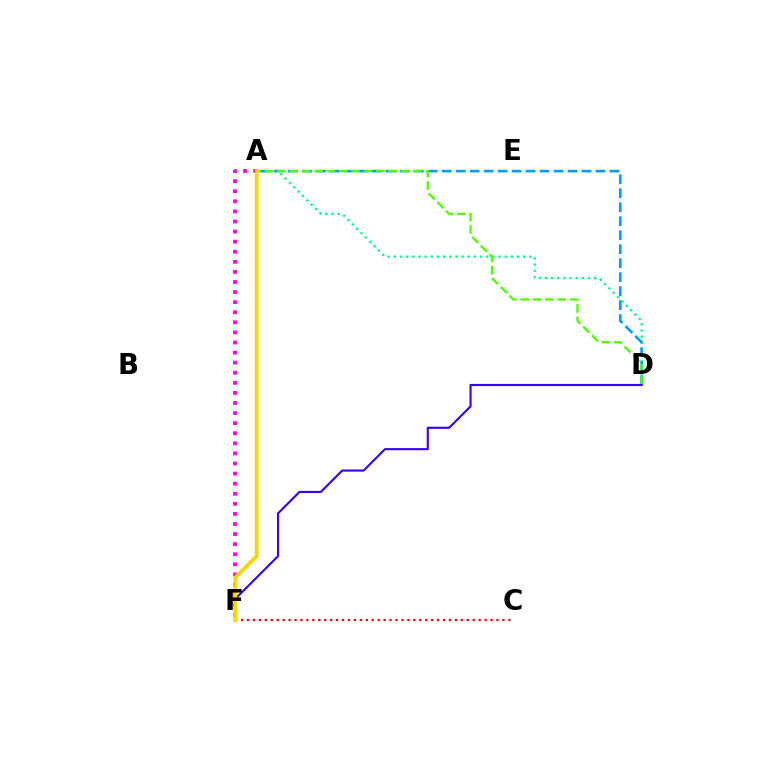{('A', 'F'): [{'color': '#ff00ed', 'line_style': 'dotted', 'thickness': 2.74}, {'color': '#ffd500', 'line_style': 'solid', 'thickness': 2.75}], ('A', 'D'): [{'color': '#00ff86', 'line_style': 'dotted', 'thickness': 1.67}, {'color': '#009eff', 'line_style': 'dashed', 'thickness': 1.9}, {'color': '#4fff00', 'line_style': 'dashed', 'thickness': 1.68}], ('D', 'F'): [{'color': '#3700ff', 'line_style': 'solid', 'thickness': 1.54}], ('C', 'F'): [{'color': '#ff0000', 'line_style': 'dotted', 'thickness': 1.61}]}